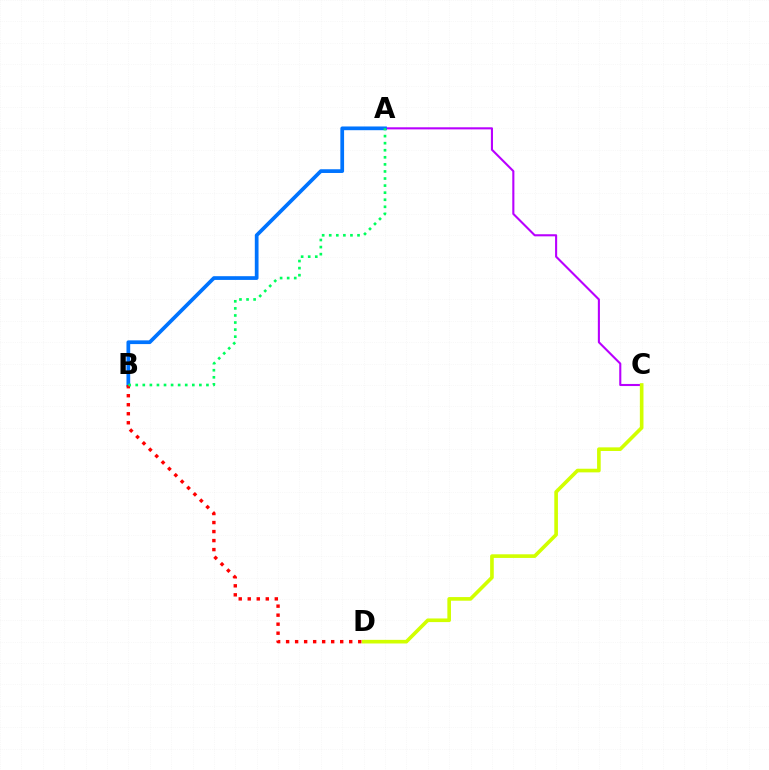{('A', 'C'): [{'color': '#b900ff', 'line_style': 'solid', 'thickness': 1.51}], ('C', 'D'): [{'color': '#d1ff00', 'line_style': 'solid', 'thickness': 2.62}], ('A', 'B'): [{'color': '#0074ff', 'line_style': 'solid', 'thickness': 2.68}, {'color': '#00ff5c', 'line_style': 'dotted', 'thickness': 1.92}], ('B', 'D'): [{'color': '#ff0000', 'line_style': 'dotted', 'thickness': 2.45}]}